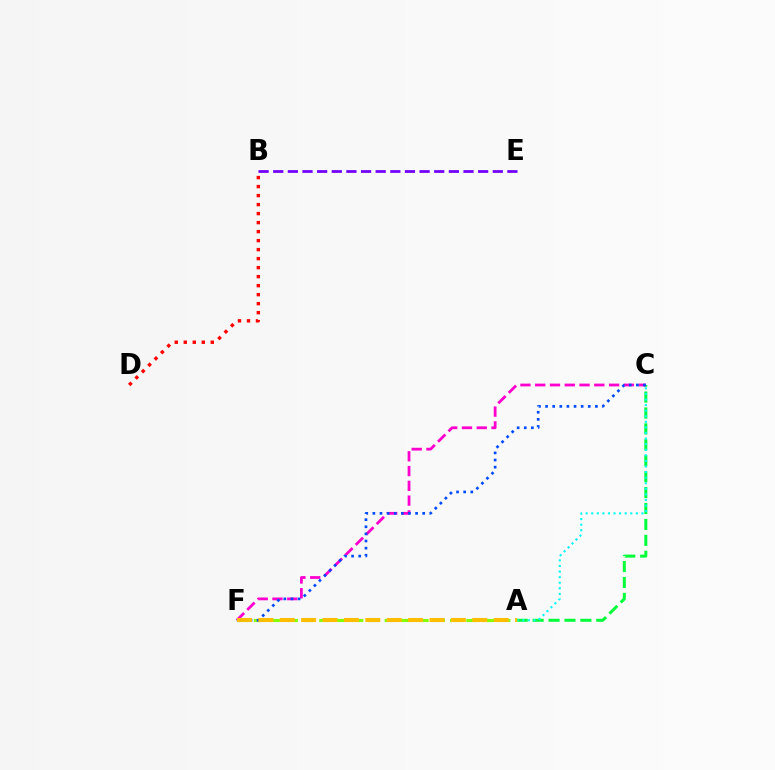{('B', 'E'): [{'color': '#7200ff', 'line_style': 'dashed', 'thickness': 1.99}], ('A', 'C'): [{'color': '#00ff39', 'line_style': 'dashed', 'thickness': 2.16}, {'color': '#00fff6', 'line_style': 'dotted', 'thickness': 1.52}], ('B', 'D'): [{'color': '#ff0000', 'line_style': 'dotted', 'thickness': 2.45}], ('C', 'F'): [{'color': '#ff00cf', 'line_style': 'dashed', 'thickness': 2.01}, {'color': '#004bff', 'line_style': 'dotted', 'thickness': 1.93}], ('A', 'F'): [{'color': '#84ff00', 'line_style': 'dashed', 'thickness': 2.22}, {'color': '#ffbd00', 'line_style': 'dashed', 'thickness': 2.91}]}